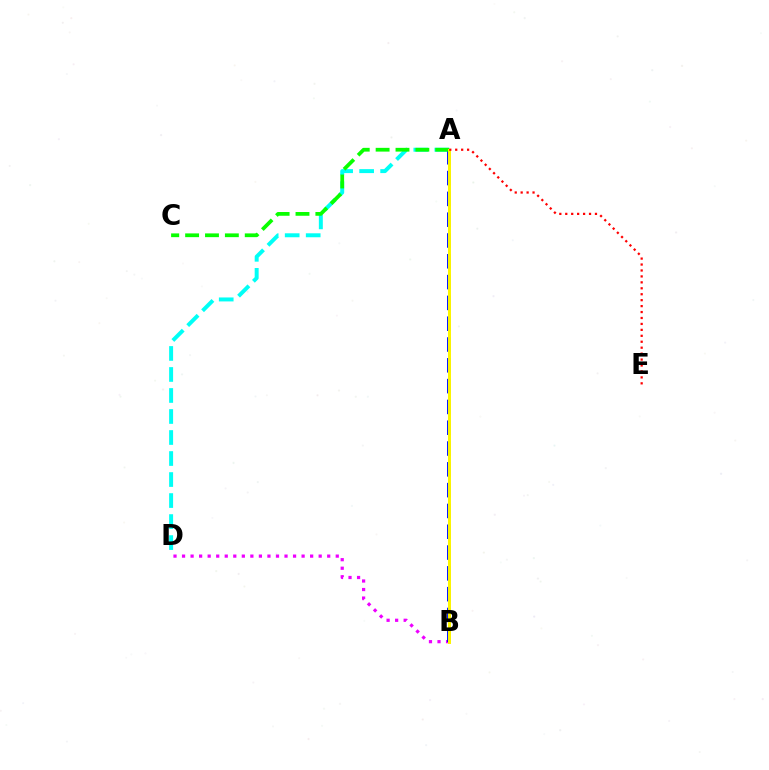{('A', 'D'): [{'color': '#00fff6', 'line_style': 'dashed', 'thickness': 2.85}], ('B', 'D'): [{'color': '#ee00ff', 'line_style': 'dotted', 'thickness': 2.32}], ('A', 'B'): [{'color': '#0010ff', 'line_style': 'dashed', 'thickness': 2.83}, {'color': '#fcf500', 'line_style': 'solid', 'thickness': 2.14}], ('A', 'C'): [{'color': '#08ff00', 'line_style': 'dashed', 'thickness': 2.7}], ('A', 'E'): [{'color': '#ff0000', 'line_style': 'dotted', 'thickness': 1.61}]}